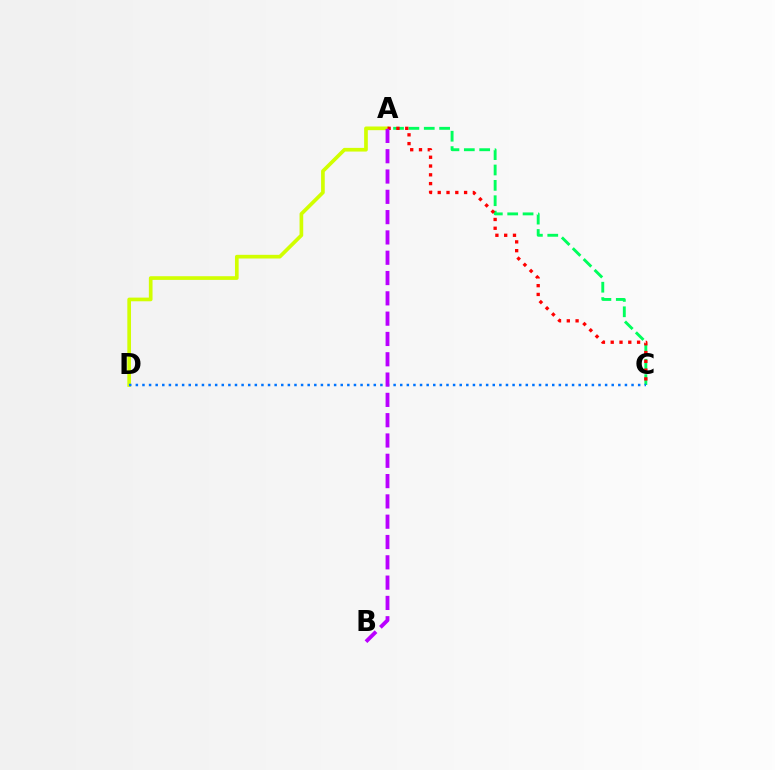{('A', 'C'): [{'color': '#00ff5c', 'line_style': 'dashed', 'thickness': 2.09}, {'color': '#ff0000', 'line_style': 'dotted', 'thickness': 2.39}], ('A', 'D'): [{'color': '#d1ff00', 'line_style': 'solid', 'thickness': 2.65}], ('C', 'D'): [{'color': '#0074ff', 'line_style': 'dotted', 'thickness': 1.8}], ('A', 'B'): [{'color': '#b900ff', 'line_style': 'dashed', 'thickness': 2.76}]}